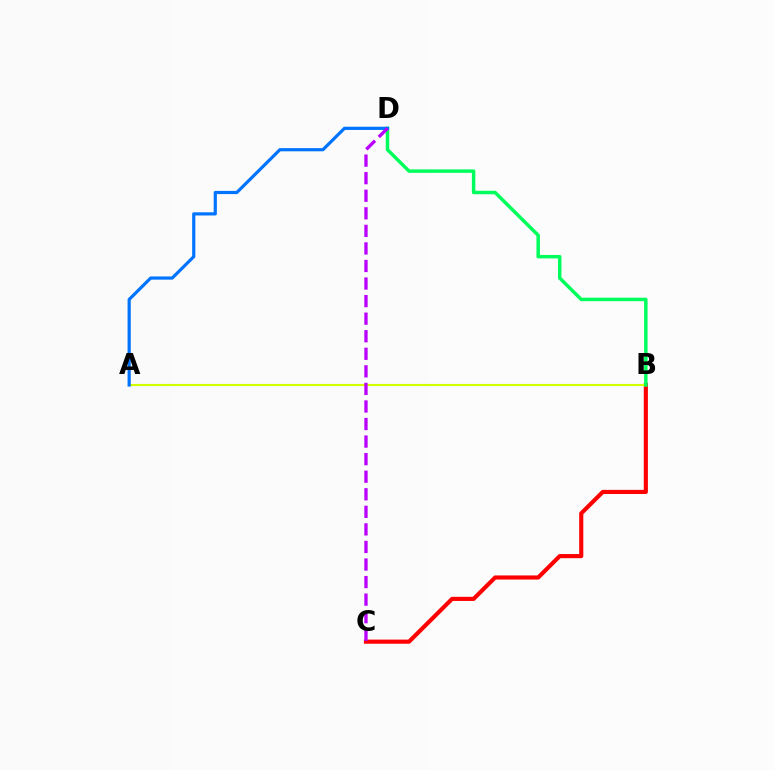{('B', 'C'): [{'color': '#ff0000', 'line_style': 'solid', 'thickness': 2.97}], ('A', 'B'): [{'color': '#d1ff00', 'line_style': 'solid', 'thickness': 1.54}], ('B', 'D'): [{'color': '#00ff5c', 'line_style': 'solid', 'thickness': 2.51}], ('A', 'D'): [{'color': '#0074ff', 'line_style': 'solid', 'thickness': 2.3}], ('C', 'D'): [{'color': '#b900ff', 'line_style': 'dashed', 'thickness': 2.39}]}